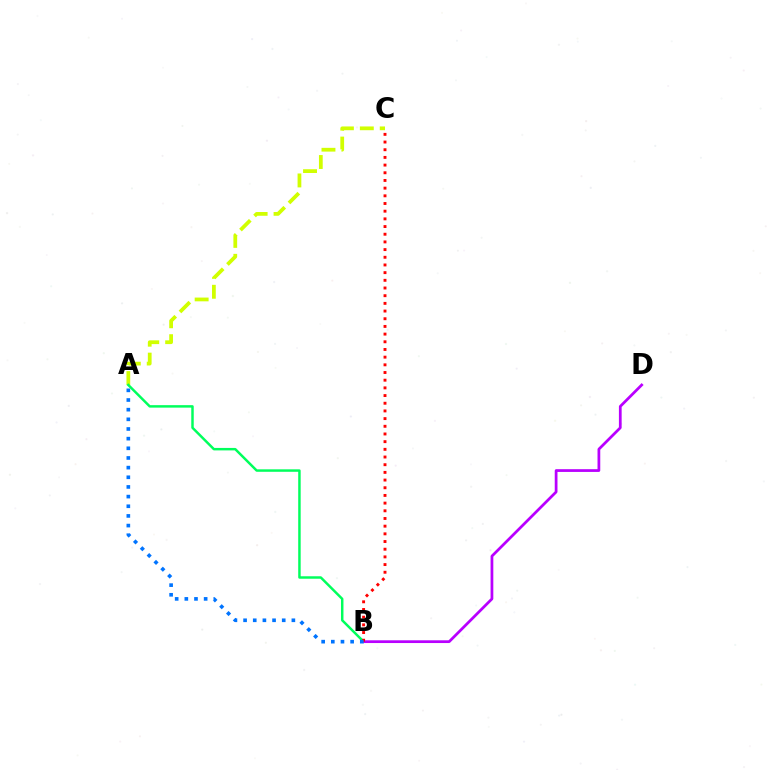{('A', 'C'): [{'color': '#d1ff00', 'line_style': 'dashed', 'thickness': 2.71}], ('A', 'B'): [{'color': '#00ff5c', 'line_style': 'solid', 'thickness': 1.78}, {'color': '#0074ff', 'line_style': 'dotted', 'thickness': 2.62}], ('B', 'D'): [{'color': '#b900ff', 'line_style': 'solid', 'thickness': 1.98}], ('B', 'C'): [{'color': '#ff0000', 'line_style': 'dotted', 'thickness': 2.09}]}